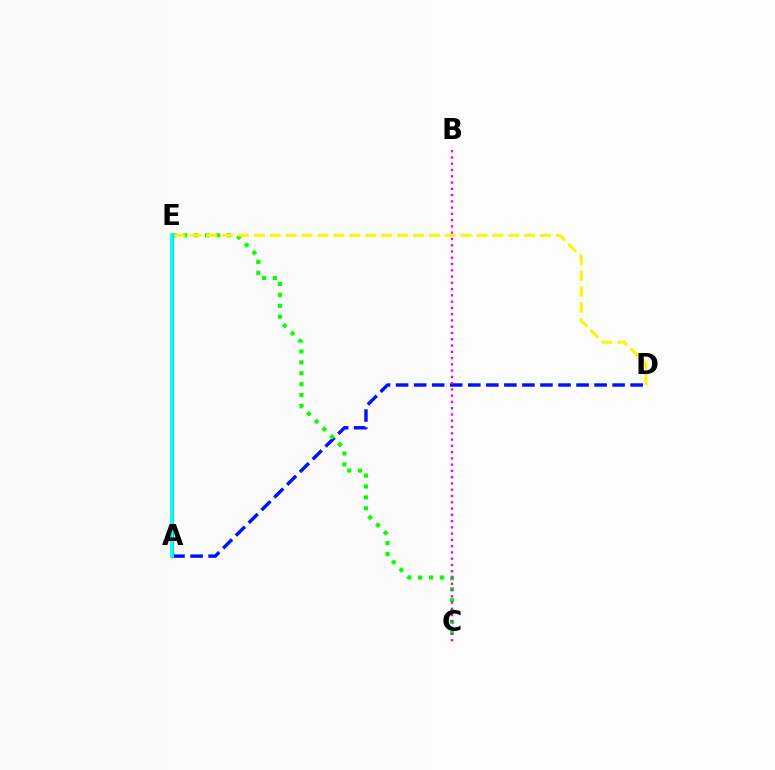{('A', 'D'): [{'color': '#0010ff', 'line_style': 'dashed', 'thickness': 2.45}], ('C', 'E'): [{'color': '#08ff00', 'line_style': 'dotted', 'thickness': 2.96}], ('A', 'E'): [{'color': '#ff0000', 'line_style': 'solid', 'thickness': 2.3}, {'color': '#00fff6', 'line_style': 'solid', 'thickness': 2.66}], ('B', 'C'): [{'color': '#ee00ff', 'line_style': 'dotted', 'thickness': 1.7}], ('D', 'E'): [{'color': '#fcf500', 'line_style': 'dashed', 'thickness': 2.16}]}